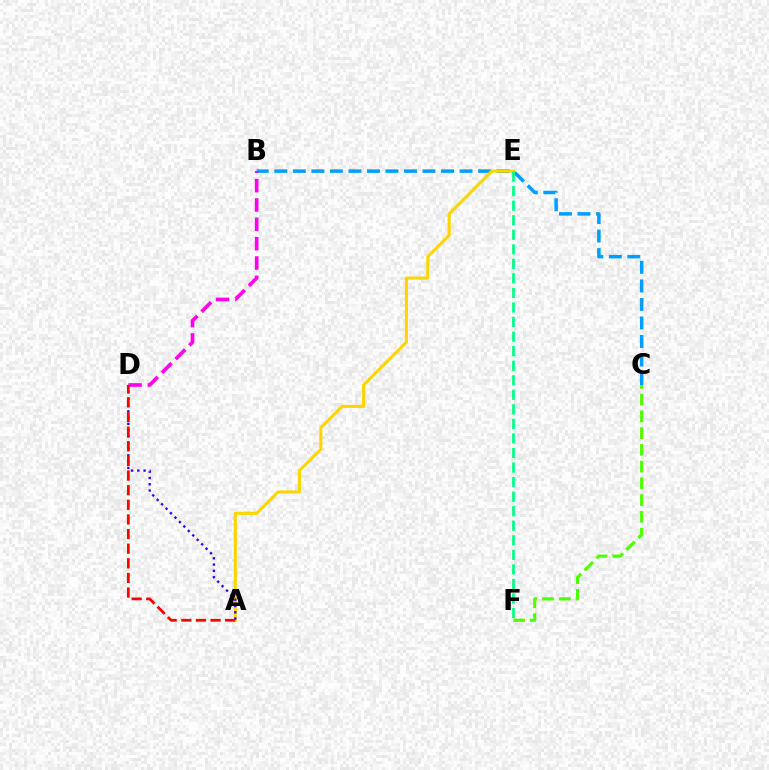{('B', 'C'): [{'color': '#009eff', 'line_style': 'dashed', 'thickness': 2.52}], ('A', 'E'): [{'color': '#ffd500', 'line_style': 'solid', 'thickness': 2.21}], ('A', 'D'): [{'color': '#3700ff', 'line_style': 'dotted', 'thickness': 1.71}, {'color': '#ff0000', 'line_style': 'dashed', 'thickness': 1.99}], ('B', 'D'): [{'color': '#ff00ed', 'line_style': 'dashed', 'thickness': 2.63}], ('E', 'F'): [{'color': '#00ff86', 'line_style': 'dashed', 'thickness': 1.98}], ('C', 'F'): [{'color': '#4fff00', 'line_style': 'dashed', 'thickness': 2.27}]}